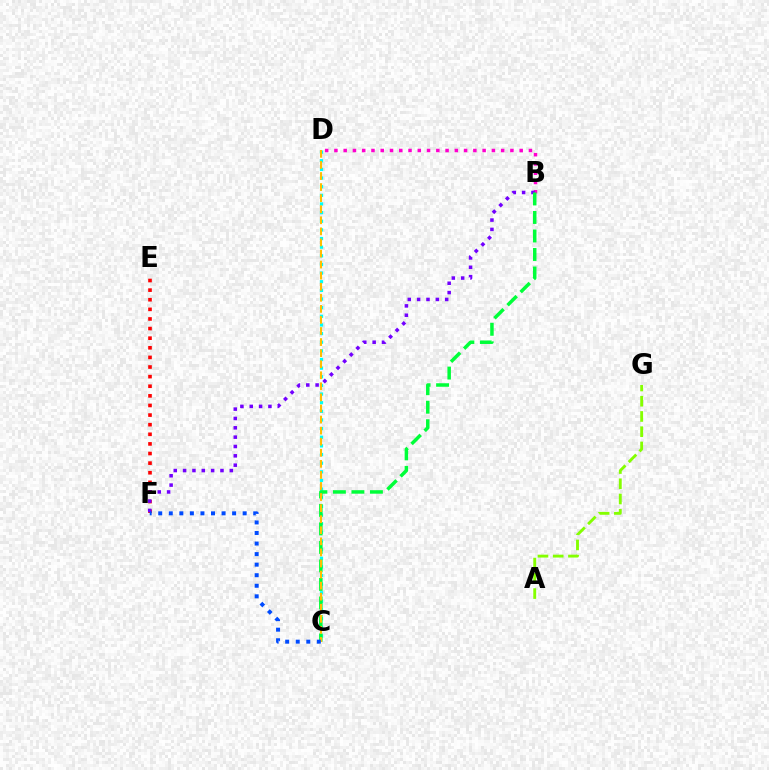{('B', 'D'): [{'color': '#ff00cf', 'line_style': 'dotted', 'thickness': 2.52}], ('E', 'F'): [{'color': '#ff0000', 'line_style': 'dotted', 'thickness': 2.61}], ('B', 'F'): [{'color': '#7200ff', 'line_style': 'dotted', 'thickness': 2.54}], ('A', 'G'): [{'color': '#84ff00', 'line_style': 'dashed', 'thickness': 2.07}], ('C', 'D'): [{'color': '#00fff6', 'line_style': 'dotted', 'thickness': 2.35}, {'color': '#ffbd00', 'line_style': 'dashed', 'thickness': 1.5}], ('B', 'C'): [{'color': '#00ff39', 'line_style': 'dashed', 'thickness': 2.51}], ('C', 'F'): [{'color': '#004bff', 'line_style': 'dotted', 'thickness': 2.87}]}